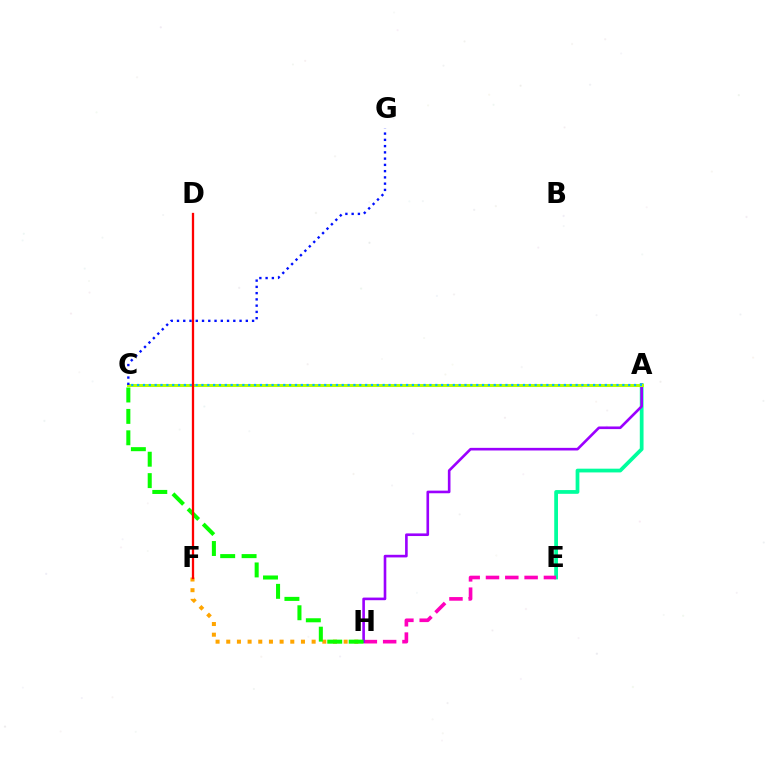{('F', 'H'): [{'color': '#ffa500', 'line_style': 'dotted', 'thickness': 2.9}], ('A', 'E'): [{'color': '#00ff9d', 'line_style': 'solid', 'thickness': 2.7}], ('E', 'H'): [{'color': '#ff00bd', 'line_style': 'dashed', 'thickness': 2.62}], ('A', 'H'): [{'color': '#9b00ff', 'line_style': 'solid', 'thickness': 1.89}], ('A', 'C'): [{'color': '#b3ff00', 'line_style': 'solid', 'thickness': 2.18}, {'color': '#00b5ff', 'line_style': 'dotted', 'thickness': 1.59}], ('C', 'G'): [{'color': '#0010ff', 'line_style': 'dotted', 'thickness': 1.7}], ('C', 'H'): [{'color': '#08ff00', 'line_style': 'dashed', 'thickness': 2.91}], ('D', 'F'): [{'color': '#ff0000', 'line_style': 'solid', 'thickness': 1.65}]}